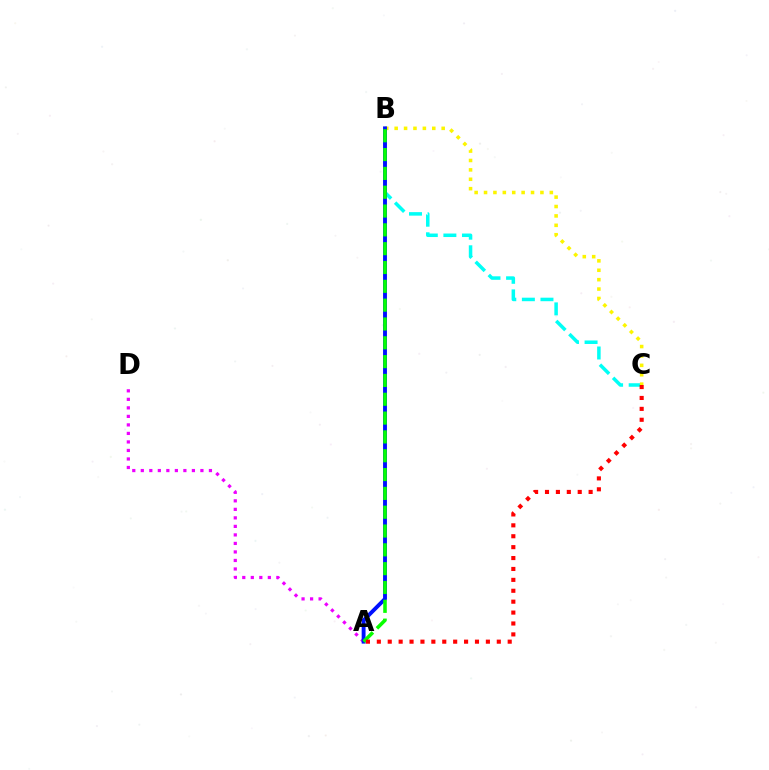{('A', 'D'): [{'color': '#ee00ff', 'line_style': 'dotted', 'thickness': 2.31}], ('B', 'C'): [{'color': '#00fff6', 'line_style': 'dashed', 'thickness': 2.53}, {'color': '#fcf500', 'line_style': 'dotted', 'thickness': 2.55}], ('A', 'B'): [{'color': '#0010ff', 'line_style': 'solid', 'thickness': 2.79}, {'color': '#08ff00', 'line_style': 'dashed', 'thickness': 2.56}], ('A', 'C'): [{'color': '#ff0000', 'line_style': 'dotted', 'thickness': 2.96}]}